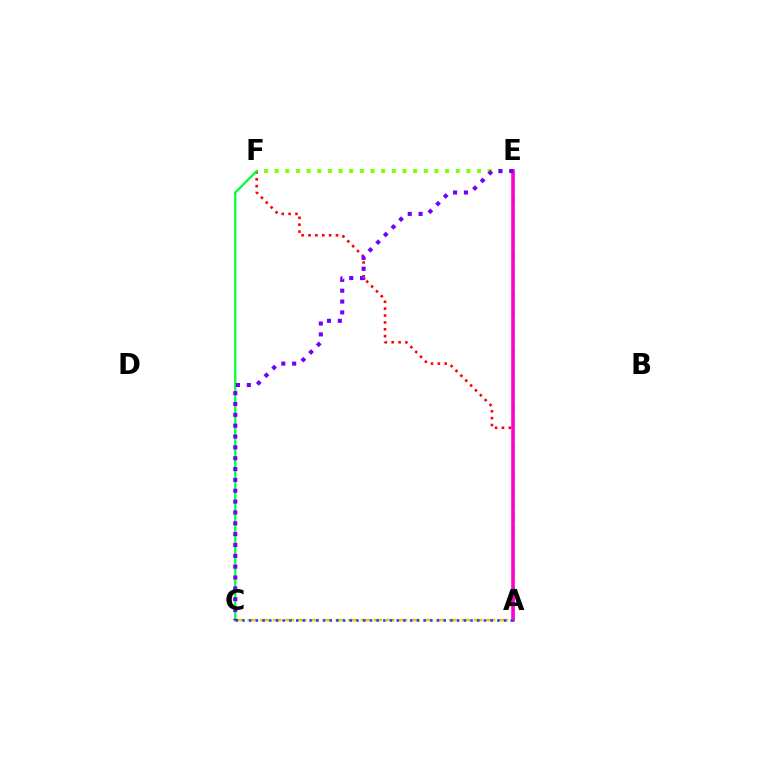{('A', 'F'): [{'color': '#ff0000', 'line_style': 'dotted', 'thickness': 1.87}], ('E', 'F'): [{'color': '#84ff00', 'line_style': 'dotted', 'thickness': 2.89}], ('A', 'E'): [{'color': '#00fff6', 'line_style': 'dashed', 'thickness': 1.88}, {'color': '#ff00cf', 'line_style': 'solid', 'thickness': 2.57}], ('C', 'F'): [{'color': '#00ff39', 'line_style': 'solid', 'thickness': 1.65}], ('A', 'C'): [{'color': '#ffbd00', 'line_style': 'dashed', 'thickness': 1.71}, {'color': '#004bff', 'line_style': 'dotted', 'thickness': 1.82}], ('C', 'E'): [{'color': '#7200ff', 'line_style': 'dotted', 'thickness': 2.95}]}